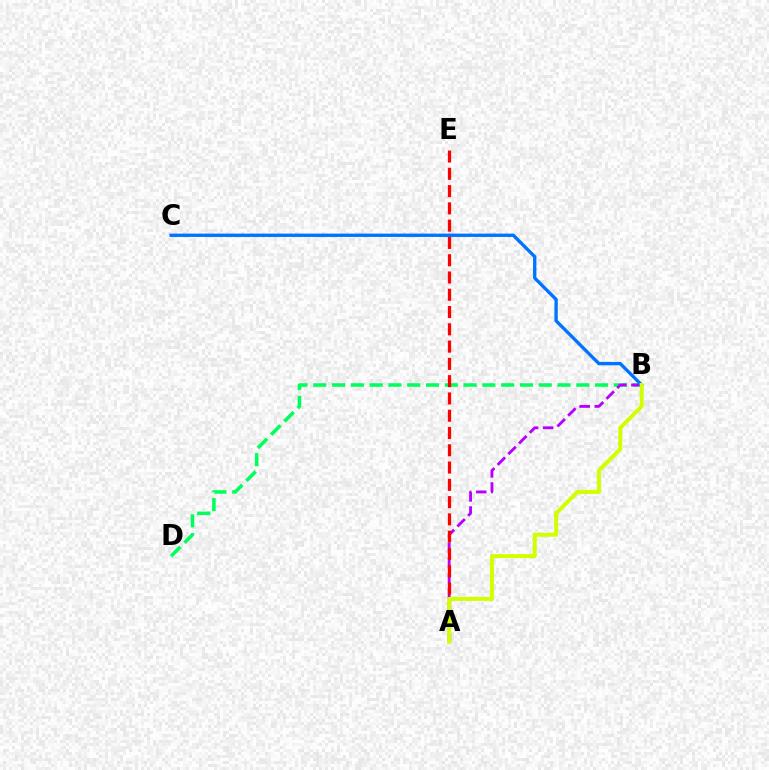{('B', 'D'): [{'color': '#00ff5c', 'line_style': 'dashed', 'thickness': 2.55}], ('A', 'B'): [{'color': '#b900ff', 'line_style': 'dashed', 'thickness': 2.06}, {'color': '#d1ff00', 'line_style': 'solid', 'thickness': 2.87}], ('A', 'E'): [{'color': '#ff0000', 'line_style': 'dashed', 'thickness': 2.35}], ('B', 'C'): [{'color': '#0074ff', 'line_style': 'solid', 'thickness': 2.4}]}